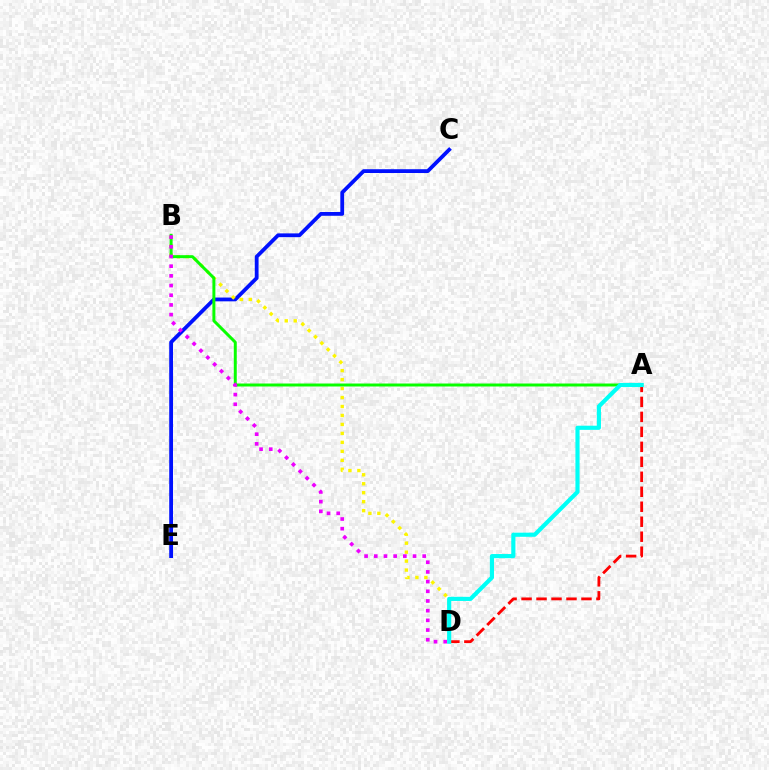{('C', 'E'): [{'color': '#0010ff', 'line_style': 'solid', 'thickness': 2.72}], ('A', 'D'): [{'color': '#ff0000', 'line_style': 'dashed', 'thickness': 2.03}, {'color': '#00fff6', 'line_style': 'solid', 'thickness': 2.98}], ('B', 'D'): [{'color': '#fcf500', 'line_style': 'dotted', 'thickness': 2.44}, {'color': '#ee00ff', 'line_style': 'dotted', 'thickness': 2.63}], ('A', 'B'): [{'color': '#08ff00', 'line_style': 'solid', 'thickness': 2.14}]}